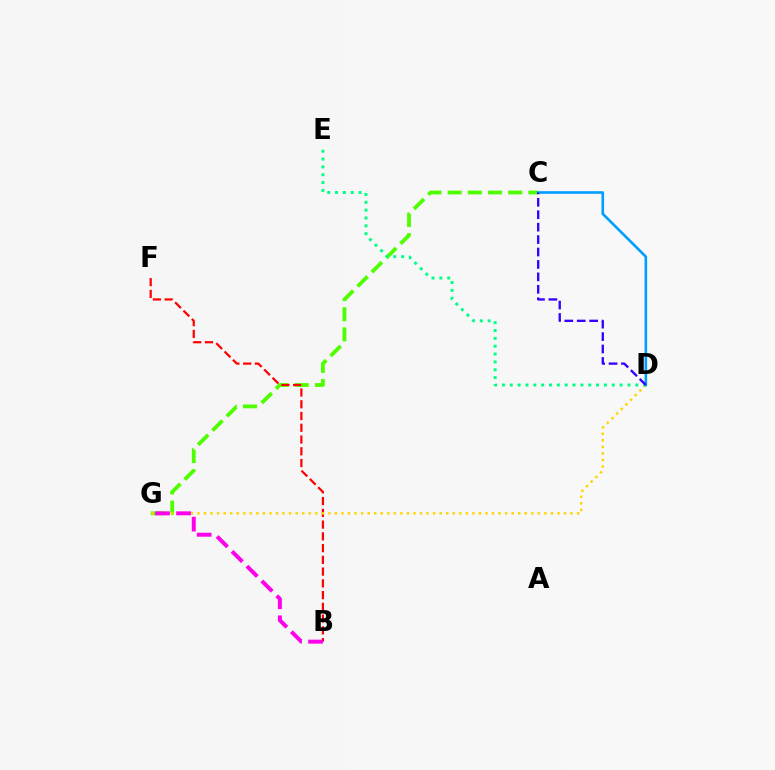{('C', 'G'): [{'color': '#4fff00', 'line_style': 'dashed', 'thickness': 2.74}], ('B', 'F'): [{'color': '#ff0000', 'line_style': 'dashed', 'thickness': 1.6}], ('D', 'G'): [{'color': '#ffd500', 'line_style': 'dotted', 'thickness': 1.78}], ('B', 'G'): [{'color': '#ff00ed', 'line_style': 'dashed', 'thickness': 2.85}], ('C', 'D'): [{'color': '#009eff', 'line_style': 'solid', 'thickness': 1.89}, {'color': '#3700ff', 'line_style': 'dashed', 'thickness': 1.69}], ('D', 'E'): [{'color': '#00ff86', 'line_style': 'dotted', 'thickness': 2.13}]}